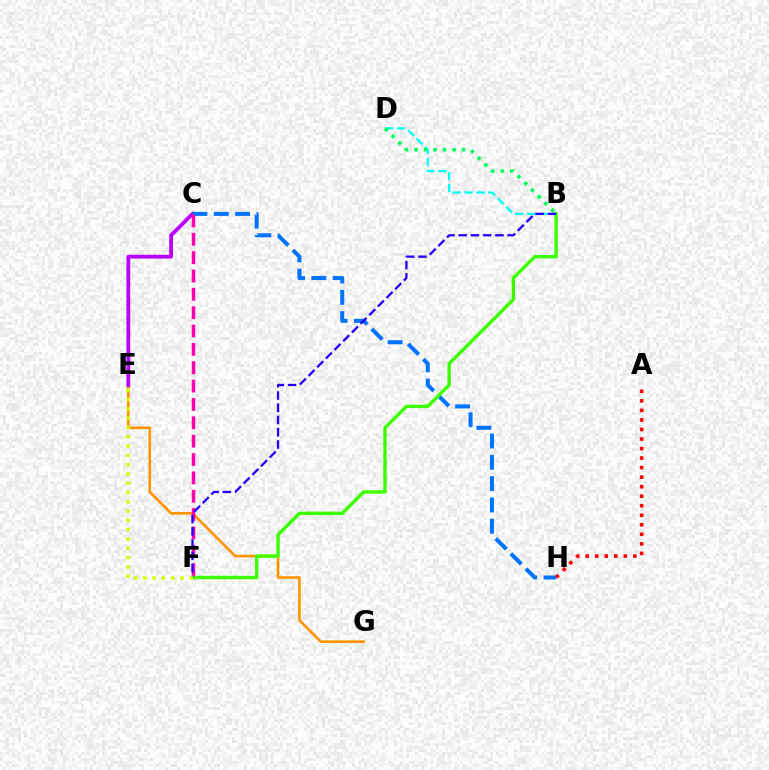{('E', 'G'): [{'color': '#ff9400', 'line_style': 'solid', 'thickness': 1.89}], ('C', 'E'): [{'color': '#b900ff', 'line_style': 'solid', 'thickness': 2.73}], ('C', 'H'): [{'color': '#0074ff', 'line_style': 'dashed', 'thickness': 2.9}], ('B', 'D'): [{'color': '#00fff6', 'line_style': 'dashed', 'thickness': 1.62}, {'color': '#00ff5c', 'line_style': 'dotted', 'thickness': 2.58}], ('C', 'F'): [{'color': '#ff00ac', 'line_style': 'dashed', 'thickness': 2.49}], ('B', 'F'): [{'color': '#3dff00', 'line_style': 'solid', 'thickness': 2.46}, {'color': '#2500ff', 'line_style': 'dashed', 'thickness': 1.66}], ('E', 'F'): [{'color': '#d1ff00', 'line_style': 'dotted', 'thickness': 2.53}], ('A', 'H'): [{'color': '#ff0000', 'line_style': 'dotted', 'thickness': 2.59}]}